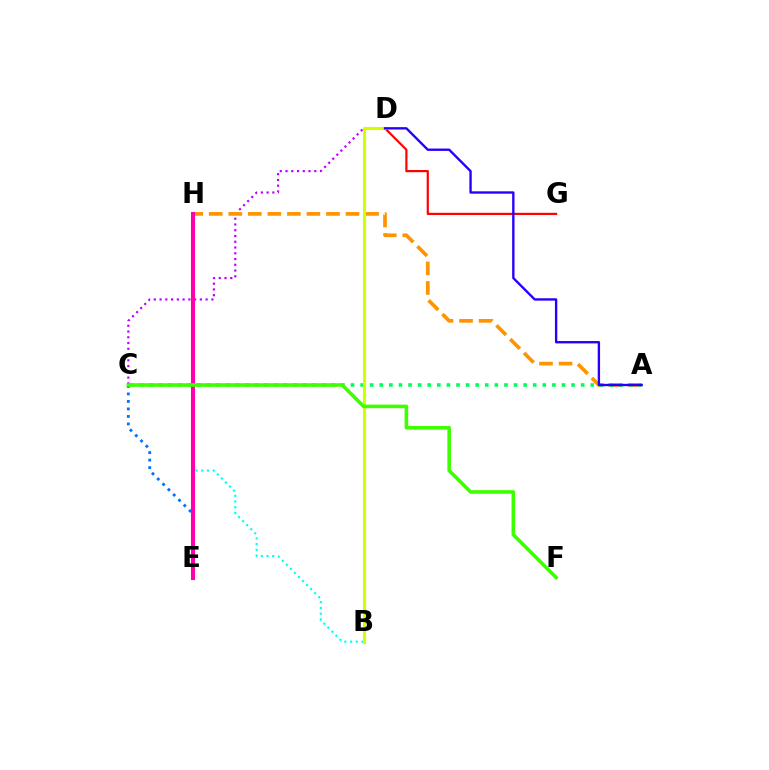{('C', 'E'): [{'color': '#0074ff', 'line_style': 'dotted', 'thickness': 2.04}], ('C', 'D'): [{'color': '#b900ff', 'line_style': 'dotted', 'thickness': 1.56}], ('D', 'G'): [{'color': '#ff0000', 'line_style': 'solid', 'thickness': 1.57}], ('B', 'H'): [{'color': '#00fff6', 'line_style': 'dotted', 'thickness': 1.55}], ('A', 'H'): [{'color': '#ff9400', 'line_style': 'dashed', 'thickness': 2.65}], ('A', 'C'): [{'color': '#00ff5c', 'line_style': 'dotted', 'thickness': 2.61}], ('E', 'H'): [{'color': '#ff00ac', 'line_style': 'solid', 'thickness': 2.94}], ('B', 'D'): [{'color': '#d1ff00', 'line_style': 'solid', 'thickness': 2.26}], ('C', 'F'): [{'color': '#3dff00', 'line_style': 'solid', 'thickness': 2.58}], ('A', 'D'): [{'color': '#2500ff', 'line_style': 'solid', 'thickness': 1.7}]}